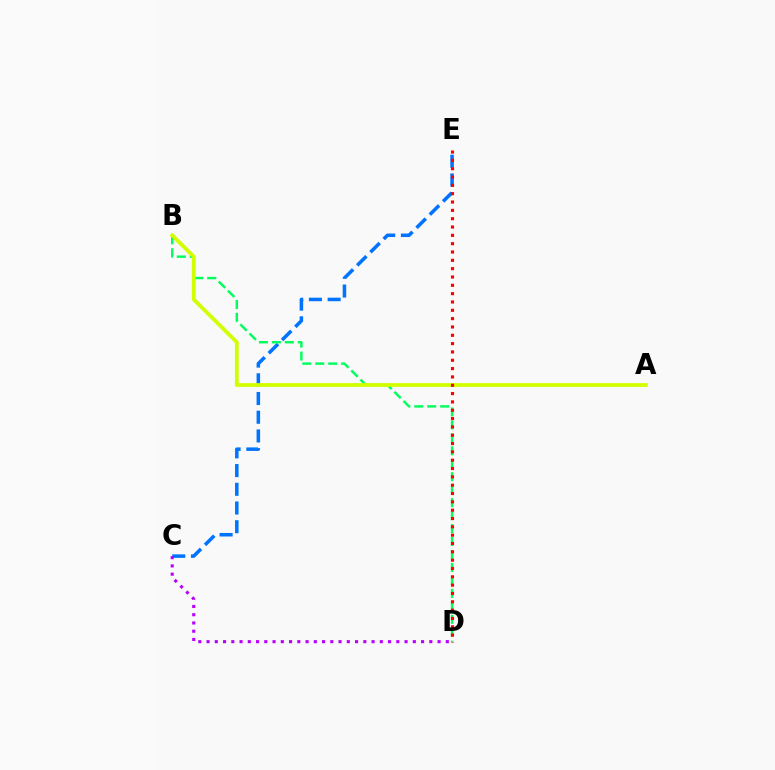{('C', 'E'): [{'color': '#0074ff', 'line_style': 'dashed', 'thickness': 2.54}], ('B', 'D'): [{'color': '#00ff5c', 'line_style': 'dashed', 'thickness': 1.76}], ('A', 'B'): [{'color': '#d1ff00', 'line_style': 'solid', 'thickness': 2.73}], ('D', 'E'): [{'color': '#ff0000', 'line_style': 'dotted', 'thickness': 2.26}], ('C', 'D'): [{'color': '#b900ff', 'line_style': 'dotted', 'thickness': 2.24}]}